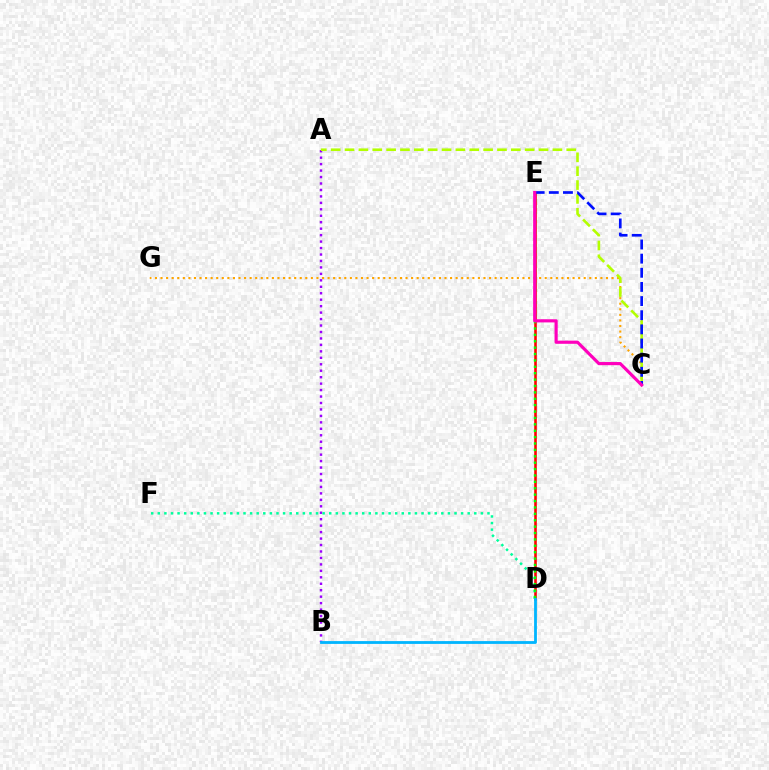{('C', 'G'): [{'color': '#ffa500', 'line_style': 'dotted', 'thickness': 1.51}], ('A', 'B'): [{'color': '#9b00ff', 'line_style': 'dotted', 'thickness': 1.75}], ('D', 'E'): [{'color': '#ff0000', 'line_style': 'solid', 'thickness': 1.87}, {'color': '#08ff00', 'line_style': 'dotted', 'thickness': 1.74}], ('A', 'C'): [{'color': '#b3ff00', 'line_style': 'dashed', 'thickness': 1.88}], ('D', 'F'): [{'color': '#00ff9d', 'line_style': 'dotted', 'thickness': 1.79}], ('B', 'D'): [{'color': '#00b5ff', 'line_style': 'solid', 'thickness': 2.02}], ('C', 'E'): [{'color': '#0010ff', 'line_style': 'dashed', 'thickness': 1.92}, {'color': '#ff00bd', 'line_style': 'solid', 'thickness': 2.27}]}